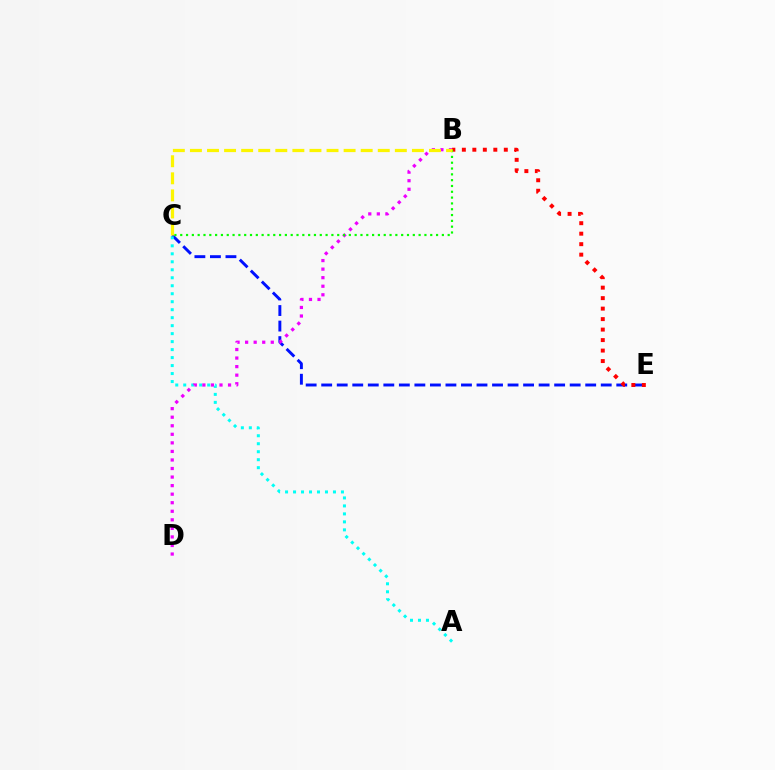{('C', 'E'): [{'color': '#0010ff', 'line_style': 'dashed', 'thickness': 2.11}], ('A', 'C'): [{'color': '#00fff6', 'line_style': 'dotted', 'thickness': 2.17}], ('B', 'D'): [{'color': '#ee00ff', 'line_style': 'dotted', 'thickness': 2.32}], ('B', 'E'): [{'color': '#ff0000', 'line_style': 'dotted', 'thickness': 2.85}], ('B', 'C'): [{'color': '#08ff00', 'line_style': 'dotted', 'thickness': 1.58}, {'color': '#fcf500', 'line_style': 'dashed', 'thickness': 2.32}]}